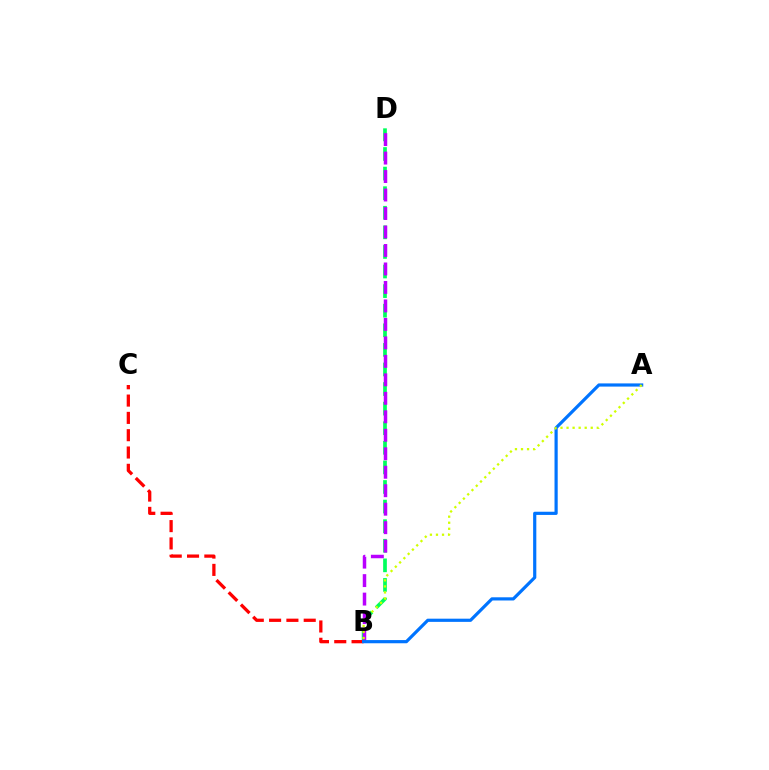{('B', 'D'): [{'color': '#00ff5c', 'line_style': 'dashed', 'thickness': 2.66}, {'color': '#b900ff', 'line_style': 'dashed', 'thickness': 2.51}], ('B', 'C'): [{'color': '#ff0000', 'line_style': 'dashed', 'thickness': 2.35}], ('A', 'B'): [{'color': '#0074ff', 'line_style': 'solid', 'thickness': 2.29}, {'color': '#d1ff00', 'line_style': 'dotted', 'thickness': 1.64}]}